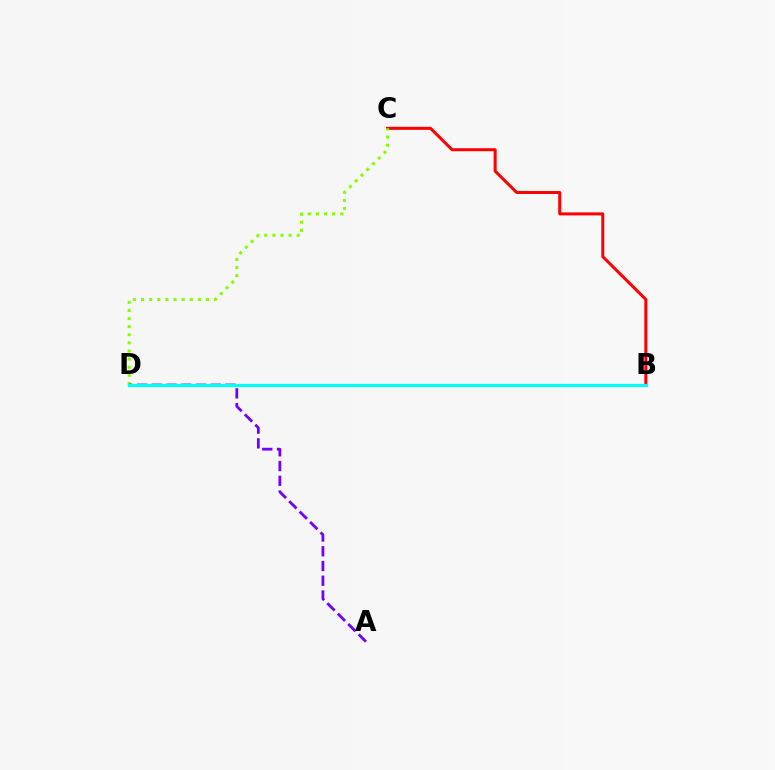{('B', 'C'): [{'color': '#ff0000', 'line_style': 'solid', 'thickness': 2.17}], ('C', 'D'): [{'color': '#84ff00', 'line_style': 'dotted', 'thickness': 2.2}], ('A', 'D'): [{'color': '#7200ff', 'line_style': 'dashed', 'thickness': 2.0}], ('B', 'D'): [{'color': '#00fff6', 'line_style': 'solid', 'thickness': 2.31}]}